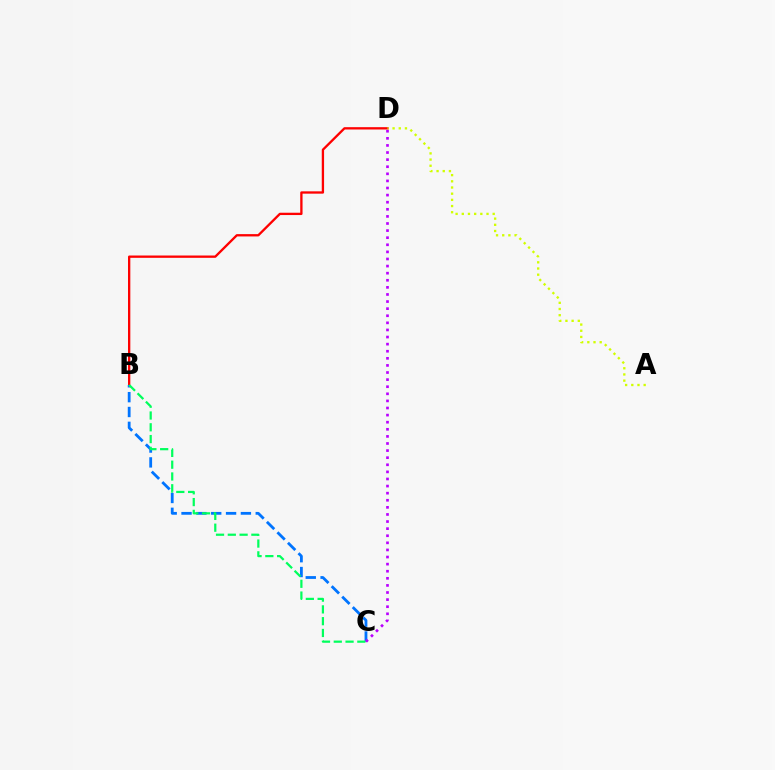{('B', 'D'): [{'color': '#ff0000', 'line_style': 'solid', 'thickness': 1.67}], ('B', 'C'): [{'color': '#0074ff', 'line_style': 'dashed', 'thickness': 2.02}, {'color': '#00ff5c', 'line_style': 'dashed', 'thickness': 1.6}], ('A', 'D'): [{'color': '#d1ff00', 'line_style': 'dotted', 'thickness': 1.68}], ('C', 'D'): [{'color': '#b900ff', 'line_style': 'dotted', 'thickness': 1.93}]}